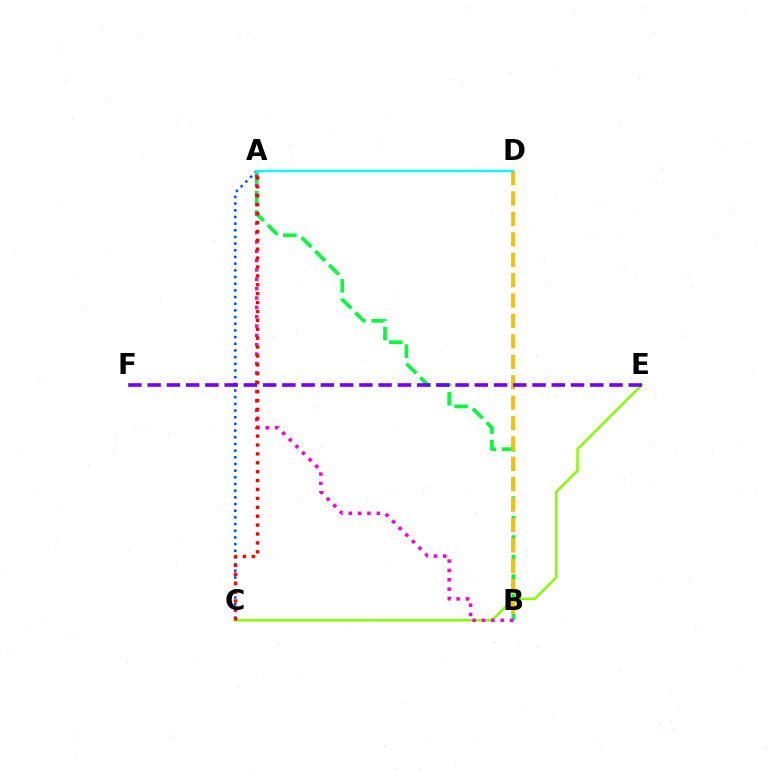{('A', 'C'): [{'color': '#004bff', 'line_style': 'dotted', 'thickness': 1.81}, {'color': '#ff0000', 'line_style': 'dotted', 'thickness': 2.42}], ('A', 'B'): [{'color': '#00ff39', 'line_style': 'dashed', 'thickness': 2.65}, {'color': '#ff00cf', 'line_style': 'dotted', 'thickness': 2.54}], ('C', 'E'): [{'color': '#84ff00', 'line_style': 'solid', 'thickness': 1.79}], ('B', 'D'): [{'color': '#ffbd00', 'line_style': 'dashed', 'thickness': 2.77}], ('E', 'F'): [{'color': '#7200ff', 'line_style': 'dashed', 'thickness': 2.61}], ('A', 'D'): [{'color': '#00fff6', 'line_style': 'solid', 'thickness': 1.68}]}